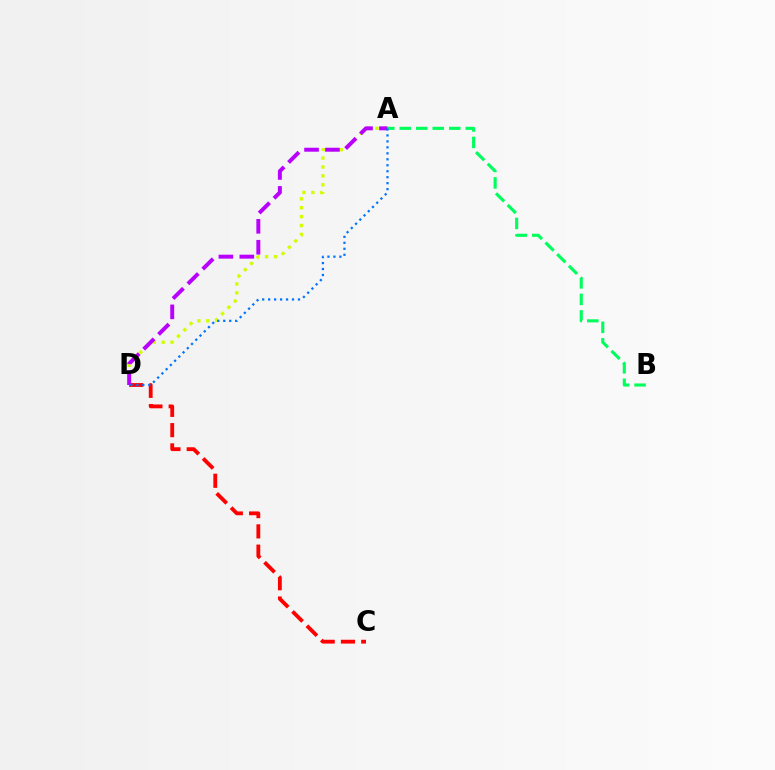{('C', 'D'): [{'color': '#ff0000', 'line_style': 'dashed', 'thickness': 2.75}], ('A', 'B'): [{'color': '#00ff5c', 'line_style': 'dashed', 'thickness': 2.24}], ('A', 'D'): [{'color': '#d1ff00', 'line_style': 'dotted', 'thickness': 2.42}, {'color': '#b900ff', 'line_style': 'dashed', 'thickness': 2.84}, {'color': '#0074ff', 'line_style': 'dotted', 'thickness': 1.62}]}